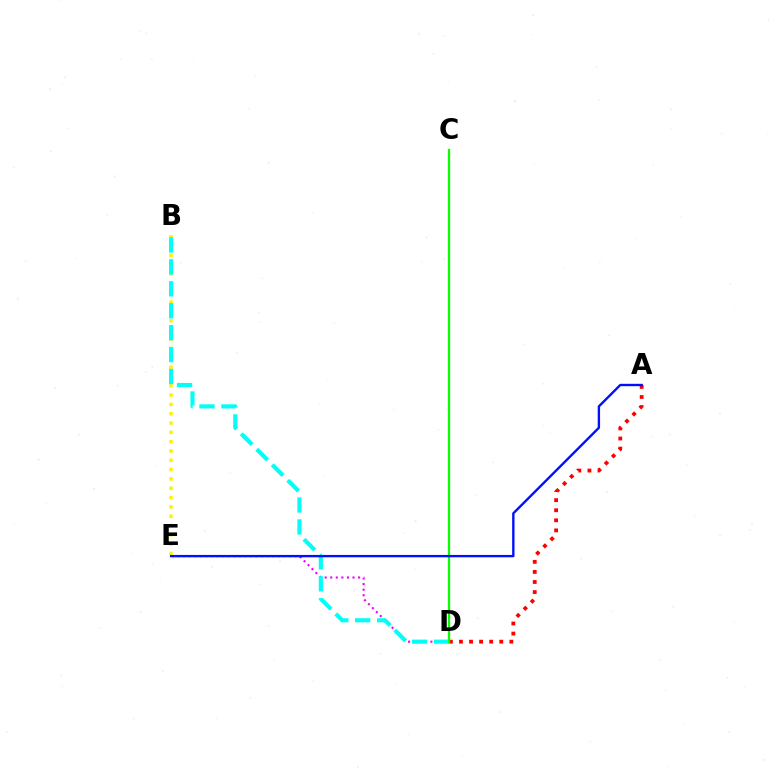{('A', 'D'): [{'color': '#ff0000', 'line_style': 'dotted', 'thickness': 2.74}], ('D', 'E'): [{'color': '#ee00ff', 'line_style': 'dotted', 'thickness': 1.51}], ('B', 'E'): [{'color': '#fcf500', 'line_style': 'dotted', 'thickness': 2.53}], ('B', 'D'): [{'color': '#00fff6', 'line_style': 'dashed', 'thickness': 2.98}], ('C', 'D'): [{'color': '#08ff00', 'line_style': 'solid', 'thickness': 1.64}], ('A', 'E'): [{'color': '#0010ff', 'line_style': 'solid', 'thickness': 1.71}]}